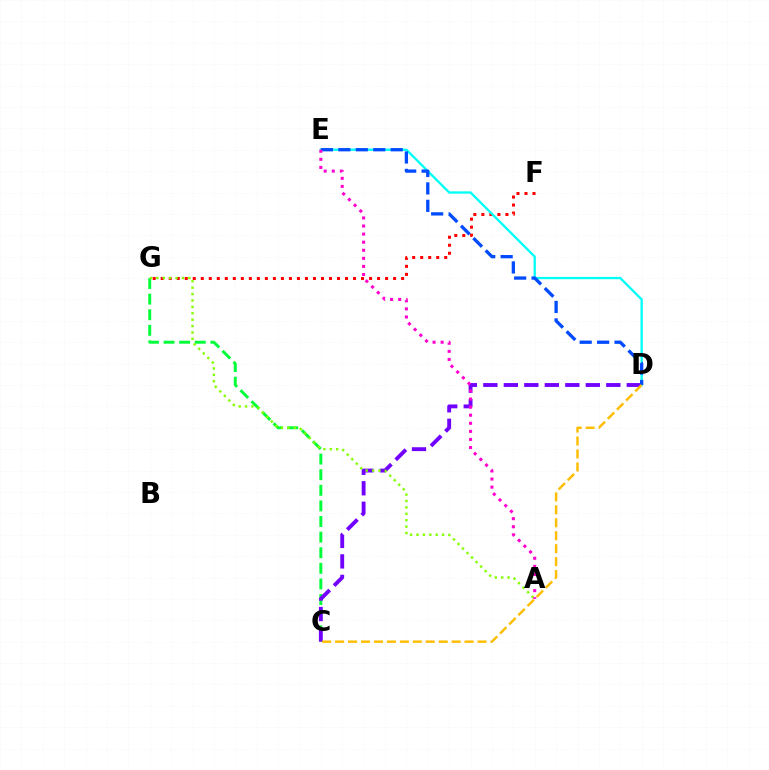{('F', 'G'): [{'color': '#ff0000', 'line_style': 'dotted', 'thickness': 2.18}], ('C', 'G'): [{'color': '#00ff39', 'line_style': 'dashed', 'thickness': 2.12}], ('C', 'D'): [{'color': '#7200ff', 'line_style': 'dashed', 'thickness': 2.78}, {'color': '#ffbd00', 'line_style': 'dashed', 'thickness': 1.76}], ('A', 'G'): [{'color': '#84ff00', 'line_style': 'dotted', 'thickness': 1.74}], ('D', 'E'): [{'color': '#00fff6', 'line_style': 'solid', 'thickness': 1.66}, {'color': '#004bff', 'line_style': 'dashed', 'thickness': 2.37}], ('A', 'E'): [{'color': '#ff00cf', 'line_style': 'dotted', 'thickness': 2.2}]}